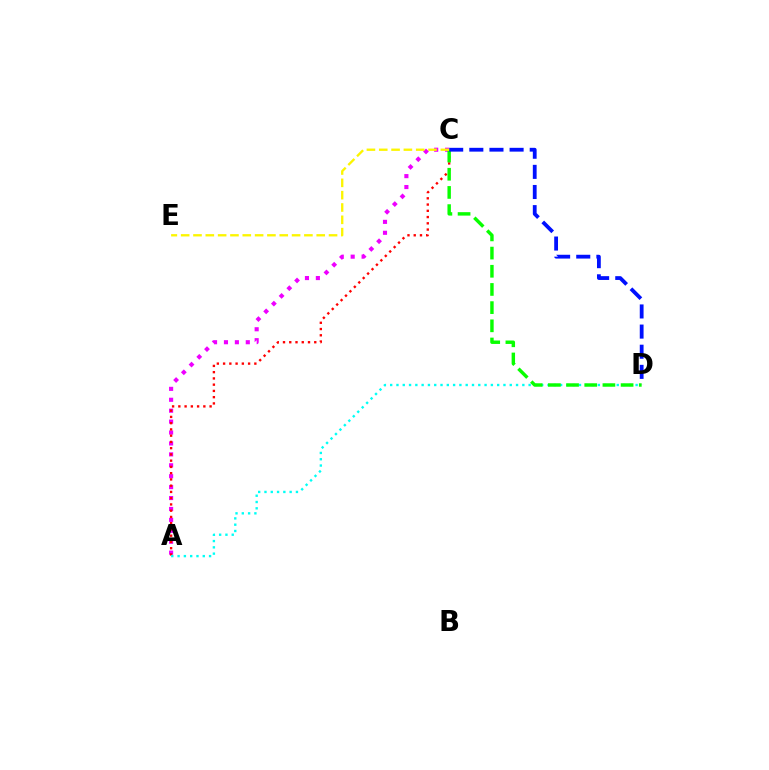{('A', 'C'): [{'color': '#ee00ff', 'line_style': 'dotted', 'thickness': 2.97}, {'color': '#ff0000', 'line_style': 'dotted', 'thickness': 1.7}], ('A', 'D'): [{'color': '#00fff6', 'line_style': 'dotted', 'thickness': 1.71}], ('C', 'D'): [{'color': '#08ff00', 'line_style': 'dashed', 'thickness': 2.47}, {'color': '#0010ff', 'line_style': 'dashed', 'thickness': 2.74}], ('C', 'E'): [{'color': '#fcf500', 'line_style': 'dashed', 'thickness': 1.67}]}